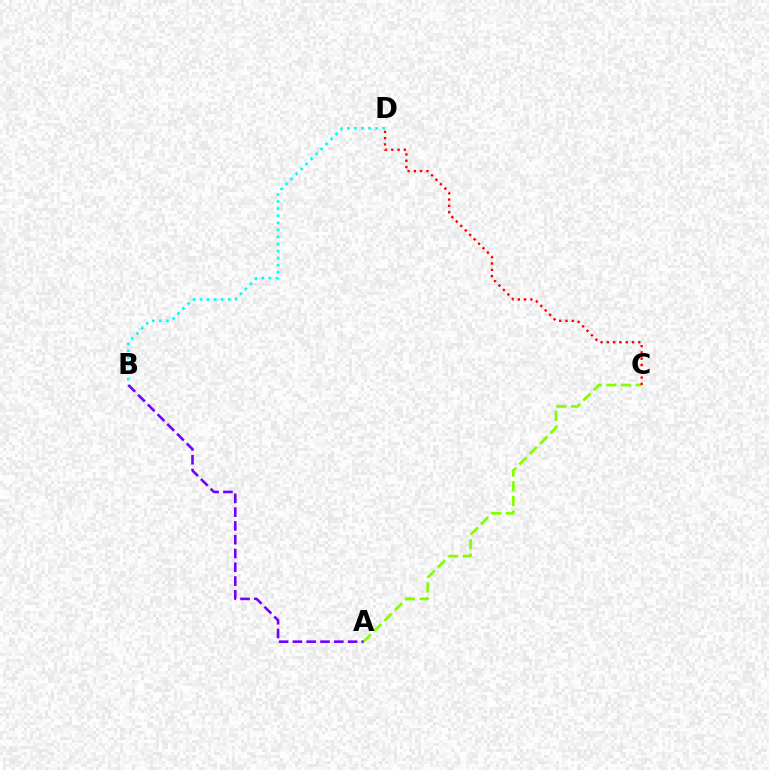{('A', 'C'): [{'color': '#84ff00', 'line_style': 'dashed', 'thickness': 2.0}], ('A', 'B'): [{'color': '#7200ff', 'line_style': 'dashed', 'thickness': 1.87}], ('C', 'D'): [{'color': '#ff0000', 'line_style': 'dotted', 'thickness': 1.71}], ('B', 'D'): [{'color': '#00fff6', 'line_style': 'dotted', 'thickness': 1.92}]}